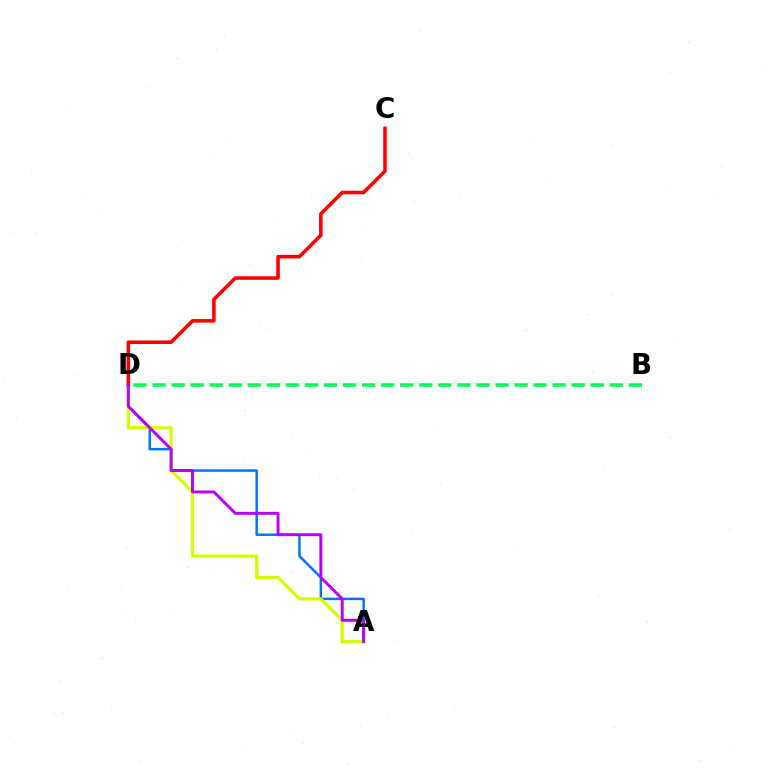{('A', 'D'): [{'color': '#0074ff', 'line_style': 'solid', 'thickness': 1.79}, {'color': '#d1ff00', 'line_style': 'solid', 'thickness': 2.3}, {'color': '#b900ff', 'line_style': 'solid', 'thickness': 2.12}], ('C', 'D'): [{'color': '#ff0000', 'line_style': 'solid', 'thickness': 2.56}], ('B', 'D'): [{'color': '#00ff5c', 'line_style': 'dashed', 'thickness': 2.59}]}